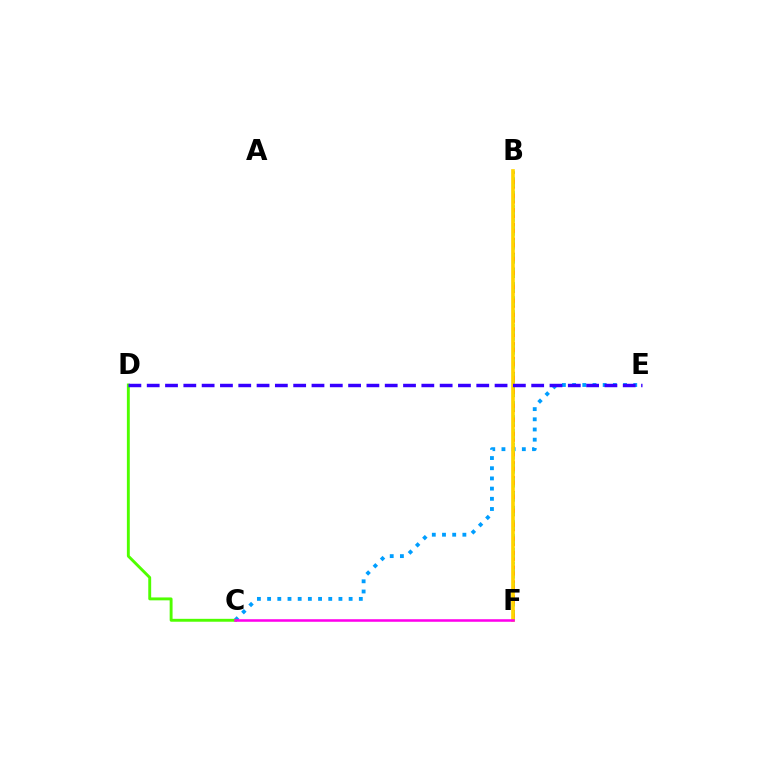{('B', 'F'): [{'color': '#ff0000', 'line_style': 'dashed', 'thickness': 2.02}, {'color': '#00ff86', 'line_style': 'dotted', 'thickness': 1.9}, {'color': '#ffd500', 'line_style': 'solid', 'thickness': 2.63}], ('C', 'E'): [{'color': '#009eff', 'line_style': 'dotted', 'thickness': 2.77}], ('C', 'D'): [{'color': '#4fff00', 'line_style': 'solid', 'thickness': 2.09}], ('C', 'F'): [{'color': '#ff00ed', 'line_style': 'solid', 'thickness': 1.84}], ('D', 'E'): [{'color': '#3700ff', 'line_style': 'dashed', 'thickness': 2.49}]}